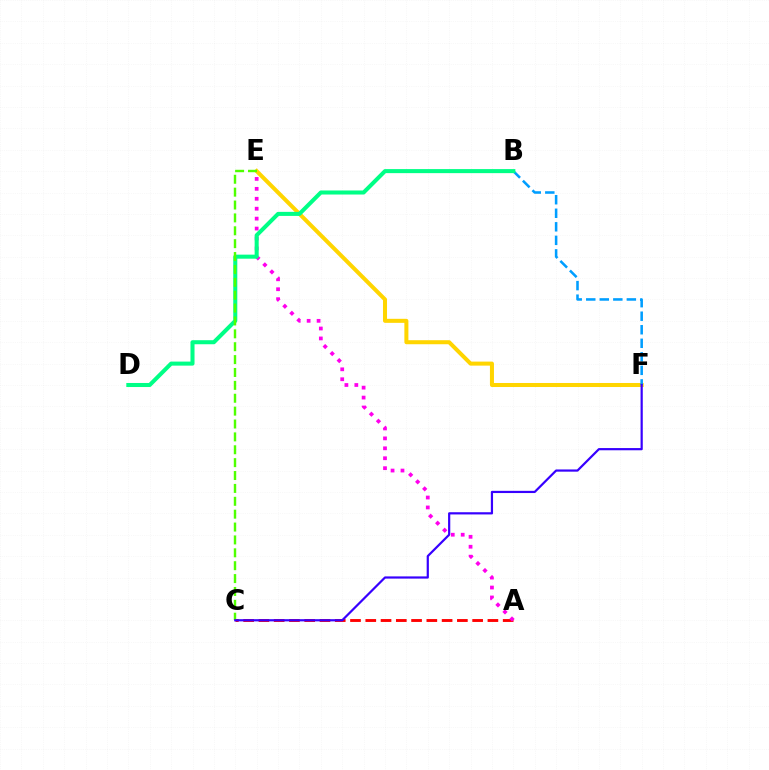{('A', 'C'): [{'color': '#ff0000', 'line_style': 'dashed', 'thickness': 2.07}], ('A', 'E'): [{'color': '#ff00ed', 'line_style': 'dotted', 'thickness': 2.7}], ('E', 'F'): [{'color': '#ffd500', 'line_style': 'solid', 'thickness': 2.9}], ('B', 'F'): [{'color': '#009eff', 'line_style': 'dashed', 'thickness': 1.84}], ('B', 'D'): [{'color': '#00ff86', 'line_style': 'solid', 'thickness': 2.91}], ('C', 'E'): [{'color': '#4fff00', 'line_style': 'dashed', 'thickness': 1.75}], ('C', 'F'): [{'color': '#3700ff', 'line_style': 'solid', 'thickness': 1.59}]}